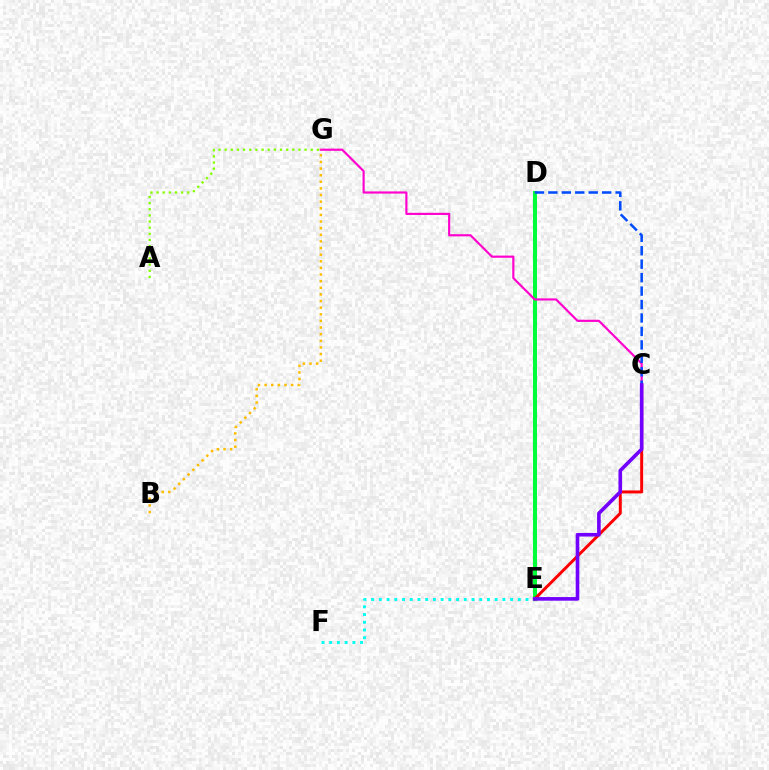{('D', 'E'): [{'color': '#00ff39', 'line_style': 'solid', 'thickness': 2.89}], ('E', 'F'): [{'color': '#00fff6', 'line_style': 'dotted', 'thickness': 2.1}], ('C', 'E'): [{'color': '#ff0000', 'line_style': 'solid', 'thickness': 2.13}, {'color': '#7200ff', 'line_style': 'solid', 'thickness': 2.61}], ('C', 'G'): [{'color': '#ff00cf', 'line_style': 'solid', 'thickness': 1.56}], ('B', 'G'): [{'color': '#ffbd00', 'line_style': 'dotted', 'thickness': 1.8}], ('C', 'D'): [{'color': '#004bff', 'line_style': 'dashed', 'thickness': 1.83}], ('A', 'G'): [{'color': '#84ff00', 'line_style': 'dotted', 'thickness': 1.67}]}